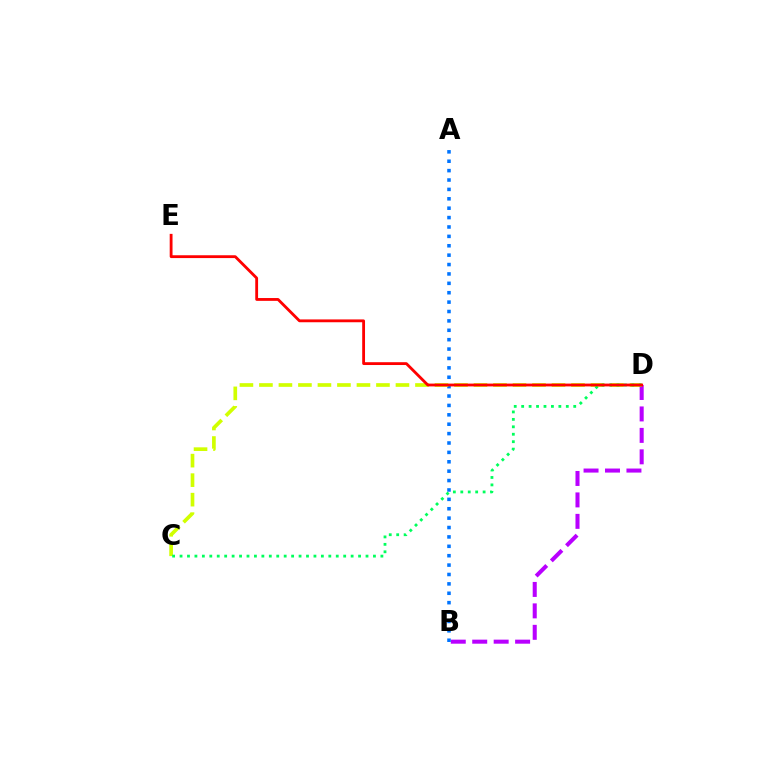{('B', 'D'): [{'color': '#b900ff', 'line_style': 'dashed', 'thickness': 2.91}], ('A', 'B'): [{'color': '#0074ff', 'line_style': 'dotted', 'thickness': 2.55}], ('C', 'D'): [{'color': '#d1ff00', 'line_style': 'dashed', 'thickness': 2.65}, {'color': '#00ff5c', 'line_style': 'dotted', 'thickness': 2.02}], ('D', 'E'): [{'color': '#ff0000', 'line_style': 'solid', 'thickness': 2.03}]}